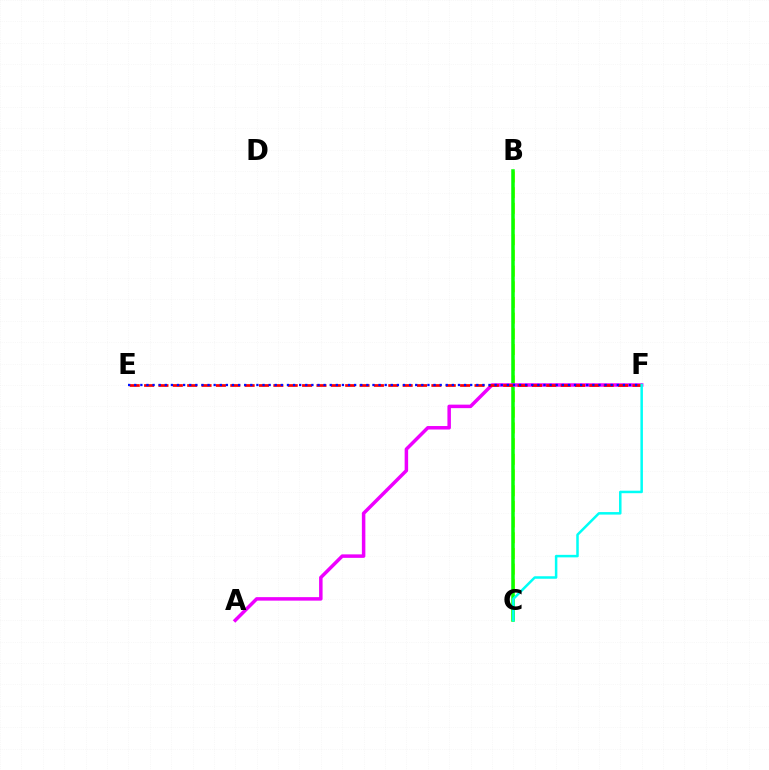{('B', 'C'): [{'color': '#fcf500', 'line_style': 'dashed', 'thickness': 2.13}, {'color': '#08ff00', 'line_style': 'solid', 'thickness': 2.53}], ('A', 'F'): [{'color': '#ee00ff', 'line_style': 'solid', 'thickness': 2.52}], ('E', 'F'): [{'color': '#ff0000', 'line_style': 'dashed', 'thickness': 1.95}, {'color': '#0010ff', 'line_style': 'dotted', 'thickness': 1.66}], ('C', 'F'): [{'color': '#00fff6', 'line_style': 'solid', 'thickness': 1.81}]}